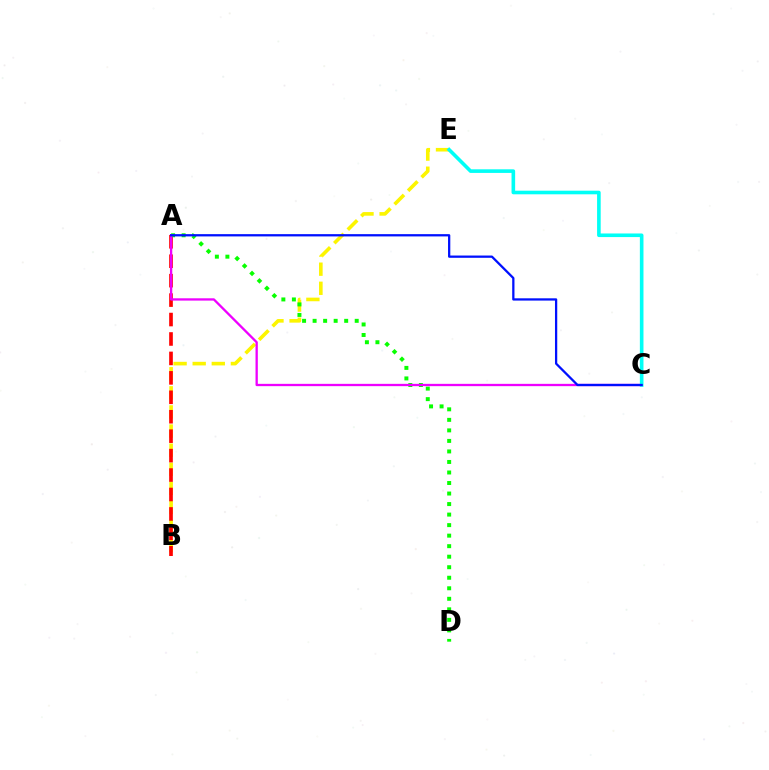{('B', 'E'): [{'color': '#fcf500', 'line_style': 'dashed', 'thickness': 2.59}], ('A', 'B'): [{'color': '#ff0000', 'line_style': 'dashed', 'thickness': 2.64}], ('A', 'D'): [{'color': '#08ff00', 'line_style': 'dotted', 'thickness': 2.86}], ('A', 'C'): [{'color': '#ee00ff', 'line_style': 'solid', 'thickness': 1.66}, {'color': '#0010ff', 'line_style': 'solid', 'thickness': 1.64}], ('C', 'E'): [{'color': '#00fff6', 'line_style': 'solid', 'thickness': 2.6}]}